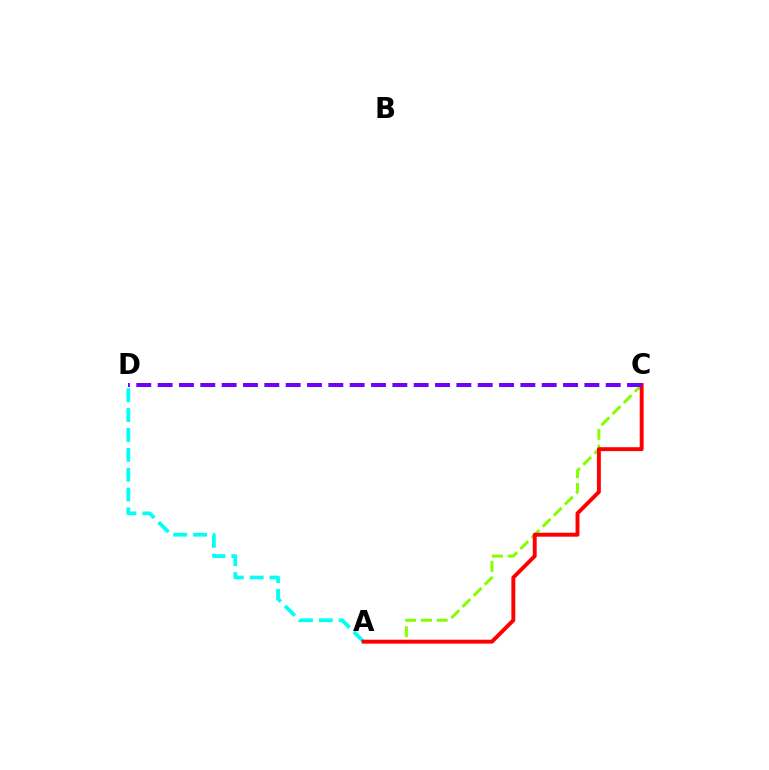{('A', 'C'): [{'color': '#84ff00', 'line_style': 'dashed', 'thickness': 2.14}, {'color': '#ff0000', 'line_style': 'solid', 'thickness': 2.82}], ('A', 'D'): [{'color': '#00fff6', 'line_style': 'dashed', 'thickness': 2.7}], ('C', 'D'): [{'color': '#7200ff', 'line_style': 'dashed', 'thickness': 2.9}]}